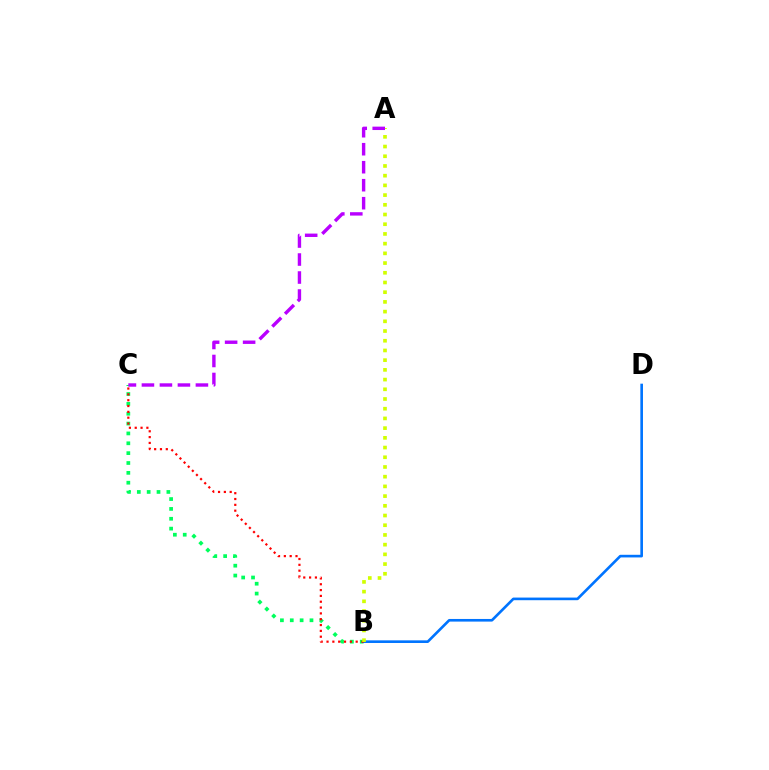{('B', 'C'): [{'color': '#00ff5c', 'line_style': 'dotted', 'thickness': 2.68}, {'color': '#ff0000', 'line_style': 'dotted', 'thickness': 1.58}], ('B', 'D'): [{'color': '#0074ff', 'line_style': 'solid', 'thickness': 1.9}], ('A', 'B'): [{'color': '#d1ff00', 'line_style': 'dotted', 'thickness': 2.64}], ('A', 'C'): [{'color': '#b900ff', 'line_style': 'dashed', 'thickness': 2.44}]}